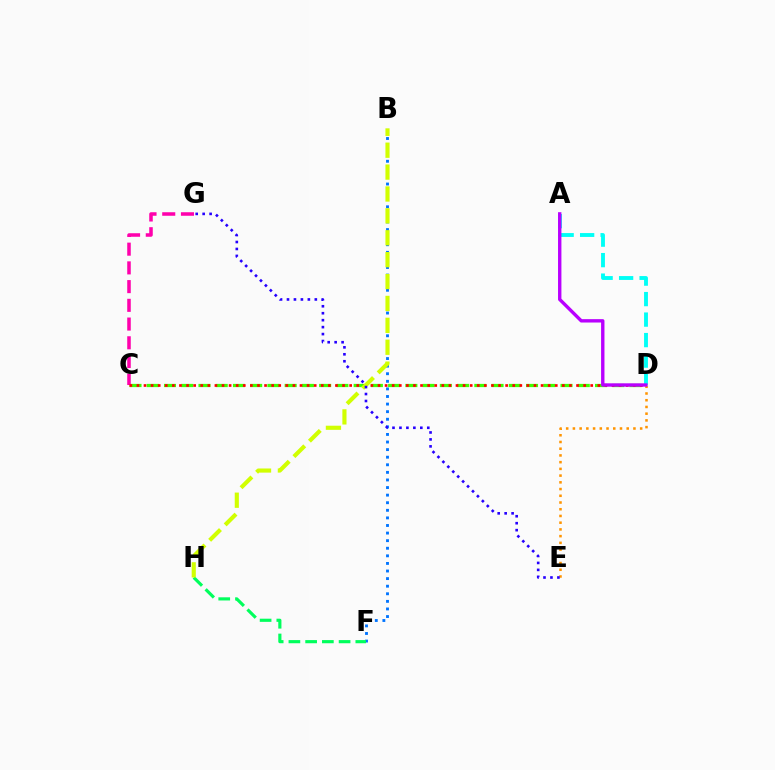{('B', 'F'): [{'color': '#0074ff', 'line_style': 'dotted', 'thickness': 2.06}], ('C', 'D'): [{'color': '#3dff00', 'line_style': 'dashed', 'thickness': 2.34}, {'color': '#ff0000', 'line_style': 'dotted', 'thickness': 1.93}], ('D', 'E'): [{'color': '#ff9400', 'line_style': 'dotted', 'thickness': 1.83}], ('A', 'D'): [{'color': '#00fff6', 'line_style': 'dashed', 'thickness': 2.78}, {'color': '#b900ff', 'line_style': 'solid', 'thickness': 2.43}], ('C', 'G'): [{'color': '#ff00ac', 'line_style': 'dashed', 'thickness': 2.54}], ('F', 'H'): [{'color': '#00ff5c', 'line_style': 'dashed', 'thickness': 2.27}], ('B', 'H'): [{'color': '#d1ff00', 'line_style': 'dashed', 'thickness': 2.97}], ('E', 'G'): [{'color': '#2500ff', 'line_style': 'dotted', 'thickness': 1.89}]}